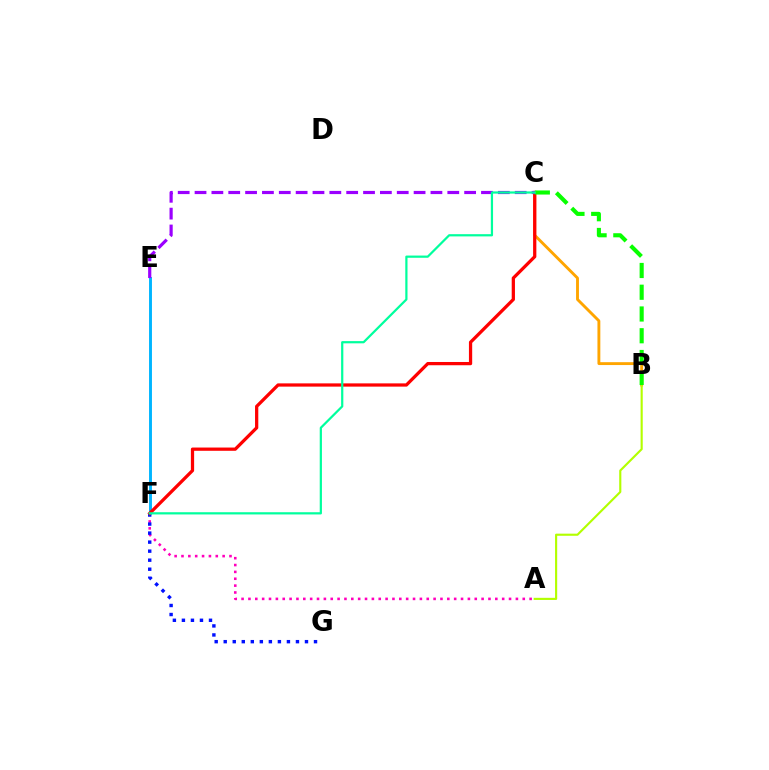{('B', 'C'): [{'color': '#ffa500', 'line_style': 'solid', 'thickness': 2.07}, {'color': '#08ff00', 'line_style': 'dashed', 'thickness': 2.96}], ('A', 'F'): [{'color': '#ff00bd', 'line_style': 'dotted', 'thickness': 1.86}], ('F', 'G'): [{'color': '#0010ff', 'line_style': 'dotted', 'thickness': 2.45}], ('E', 'F'): [{'color': '#00b5ff', 'line_style': 'solid', 'thickness': 2.1}], ('C', 'F'): [{'color': '#ff0000', 'line_style': 'solid', 'thickness': 2.34}, {'color': '#00ff9d', 'line_style': 'solid', 'thickness': 1.6}], ('A', 'B'): [{'color': '#b3ff00', 'line_style': 'solid', 'thickness': 1.54}], ('C', 'E'): [{'color': '#9b00ff', 'line_style': 'dashed', 'thickness': 2.29}]}